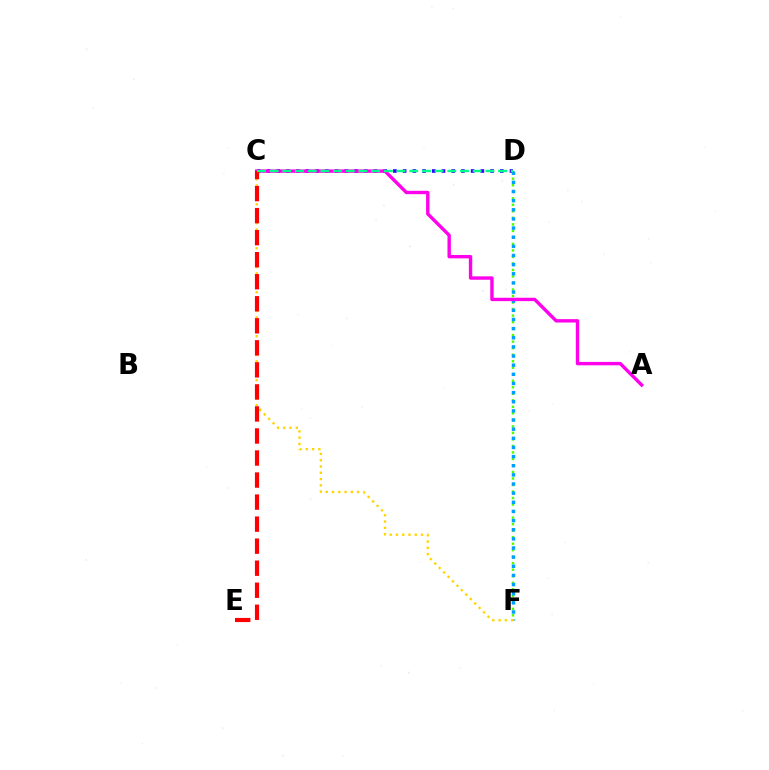{('D', 'F'): [{'color': '#4fff00', 'line_style': 'dotted', 'thickness': 1.77}, {'color': '#009eff', 'line_style': 'dotted', 'thickness': 2.48}], ('C', 'D'): [{'color': '#3700ff', 'line_style': 'dotted', 'thickness': 2.64}, {'color': '#00ff86', 'line_style': 'dashed', 'thickness': 1.72}], ('C', 'F'): [{'color': '#ffd500', 'line_style': 'dotted', 'thickness': 1.71}], ('A', 'C'): [{'color': '#ff00ed', 'line_style': 'solid', 'thickness': 2.44}], ('C', 'E'): [{'color': '#ff0000', 'line_style': 'dashed', 'thickness': 2.99}]}